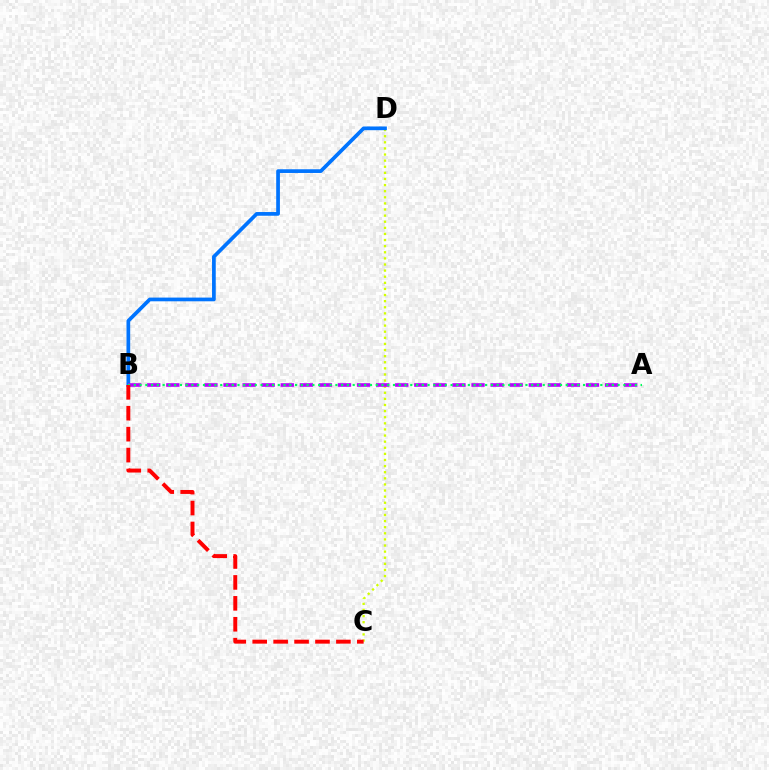{('C', 'D'): [{'color': '#d1ff00', 'line_style': 'dotted', 'thickness': 1.66}], ('B', 'D'): [{'color': '#0074ff', 'line_style': 'solid', 'thickness': 2.67}], ('A', 'B'): [{'color': '#b900ff', 'line_style': 'dashed', 'thickness': 2.59}, {'color': '#00ff5c', 'line_style': 'dotted', 'thickness': 1.56}], ('B', 'C'): [{'color': '#ff0000', 'line_style': 'dashed', 'thickness': 2.84}]}